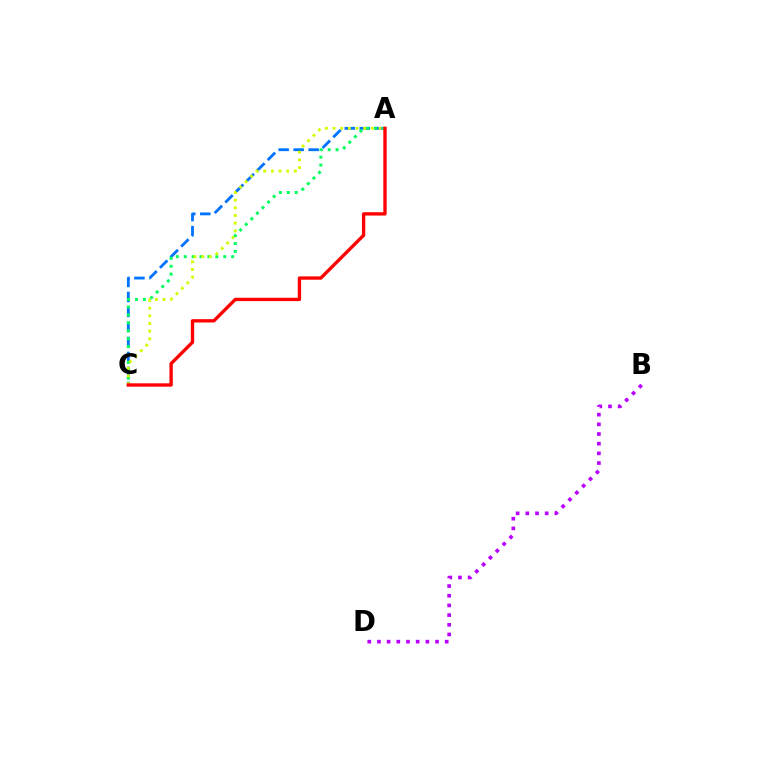{('A', 'C'): [{'color': '#0074ff', 'line_style': 'dashed', 'thickness': 2.04}, {'color': '#00ff5c', 'line_style': 'dotted', 'thickness': 2.15}, {'color': '#d1ff00', 'line_style': 'dotted', 'thickness': 2.08}, {'color': '#ff0000', 'line_style': 'solid', 'thickness': 2.41}], ('B', 'D'): [{'color': '#b900ff', 'line_style': 'dotted', 'thickness': 2.63}]}